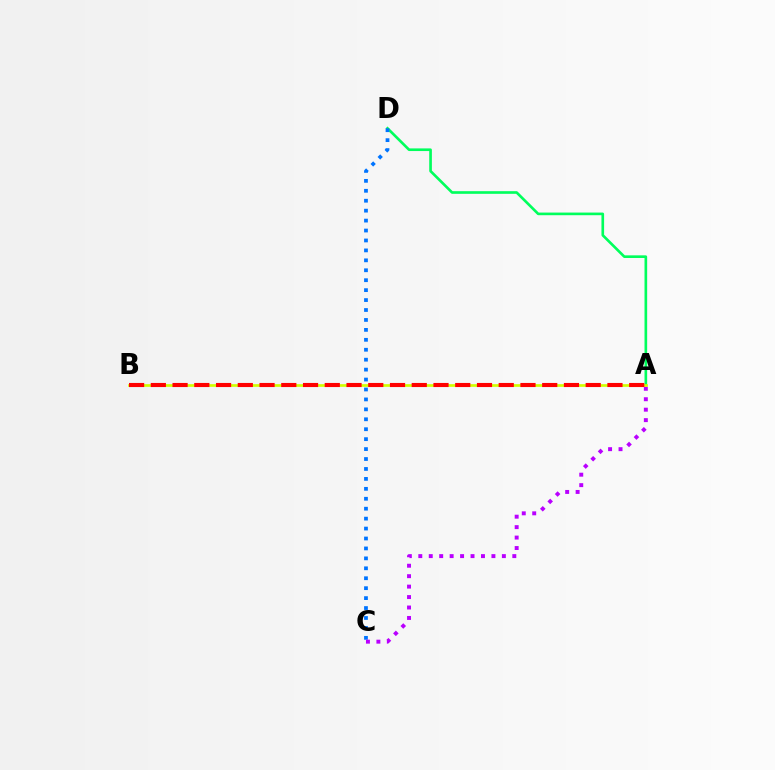{('A', 'D'): [{'color': '#00ff5c', 'line_style': 'solid', 'thickness': 1.91}], ('C', 'D'): [{'color': '#0074ff', 'line_style': 'dotted', 'thickness': 2.7}], ('A', 'C'): [{'color': '#b900ff', 'line_style': 'dotted', 'thickness': 2.84}], ('A', 'B'): [{'color': '#d1ff00', 'line_style': 'solid', 'thickness': 1.93}, {'color': '#ff0000', 'line_style': 'dashed', 'thickness': 2.95}]}